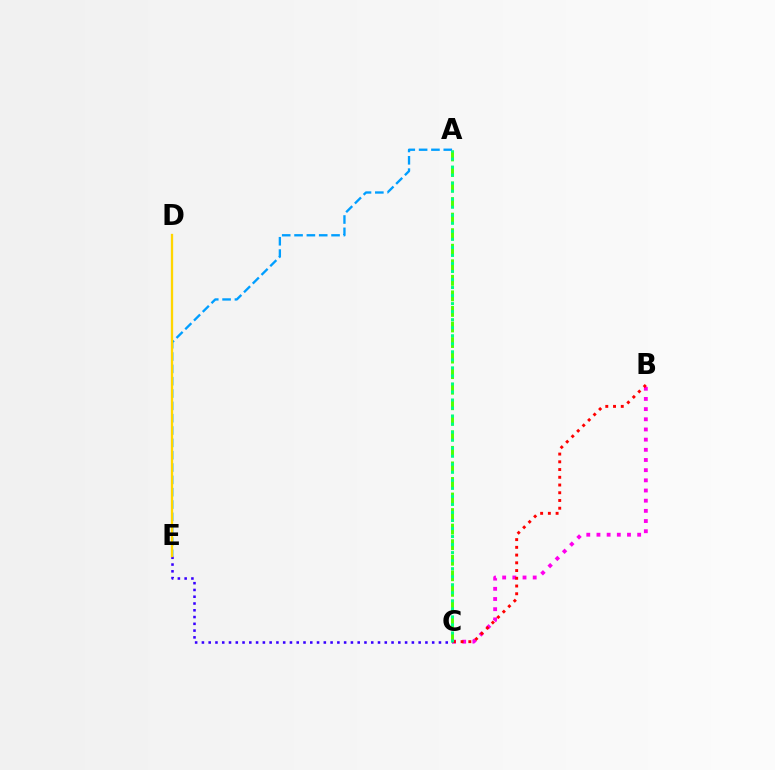{('A', 'C'): [{'color': '#4fff00', 'line_style': 'dashed', 'thickness': 2.11}, {'color': '#00ff86', 'line_style': 'dotted', 'thickness': 2.18}], ('B', 'C'): [{'color': '#ff00ed', 'line_style': 'dotted', 'thickness': 2.76}, {'color': '#ff0000', 'line_style': 'dotted', 'thickness': 2.1}], ('A', 'E'): [{'color': '#009eff', 'line_style': 'dashed', 'thickness': 1.68}], ('C', 'E'): [{'color': '#3700ff', 'line_style': 'dotted', 'thickness': 1.84}], ('D', 'E'): [{'color': '#ffd500', 'line_style': 'solid', 'thickness': 1.66}]}